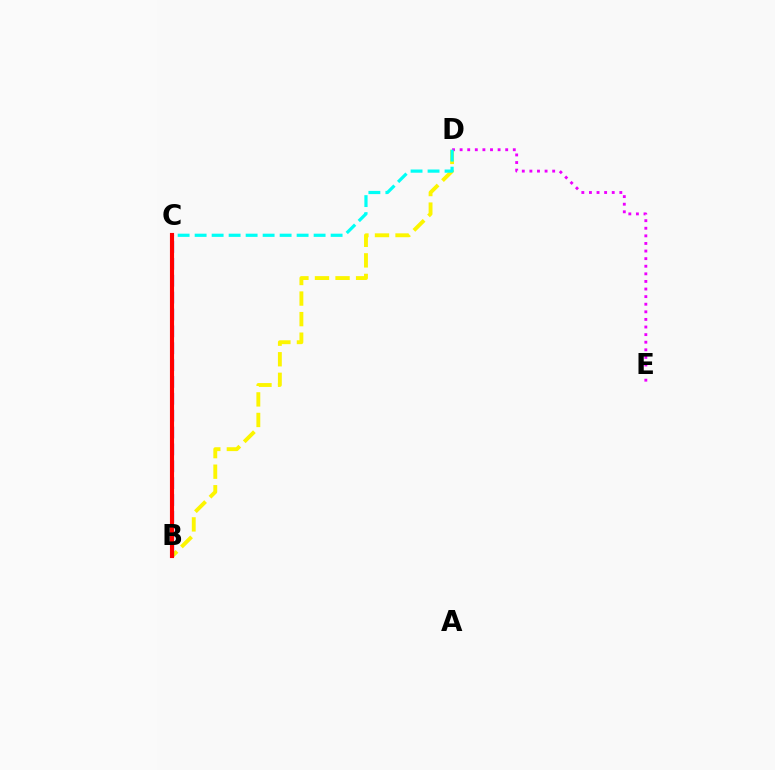{('B', 'D'): [{'color': '#fcf500', 'line_style': 'dashed', 'thickness': 2.79}], ('B', 'C'): [{'color': '#08ff00', 'line_style': 'solid', 'thickness': 1.92}, {'color': '#0010ff', 'line_style': 'dashed', 'thickness': 2.29}, {'color': '#ff0000', 'line_style': 'solid', 'thickness': 2.97}], ('D', 'E'): [{'color': '#ee00ff', 'line_style': 'dotted', 'thickness': 2.06}], ('C', 'D'): [{'color': '#00fff6', 'line_style': 'dashed', 'thickness': 2.31}]}